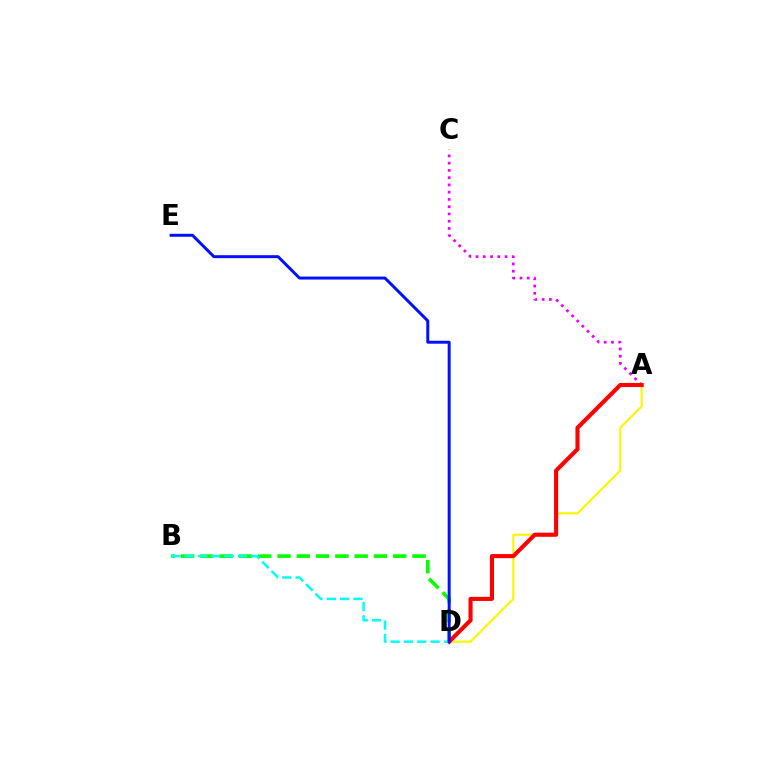{('A', 'C'): [{'color': '#ee00ff', 'line_style': 'dotted', 'thickness': 1.97}], ('A', 'D'): [{'color': '#fcf500', 'line_style': 'solid', 'thickness': 1.54}, {'color': '#ff0000', 'line_style': 'solid', 'thickness': 2.95}], ('B', 'D'): [{'color': '#08ff00', 'line_style': 'dashed', 'thickness': 2.62}, {'color': '#00fff6', 'line_style': 'dashed', 'thickness': 1.81}], ('D', 'E'): [{'color': '#0010ff', 'line_style': 'solid', 'thickness': 2.14}]}